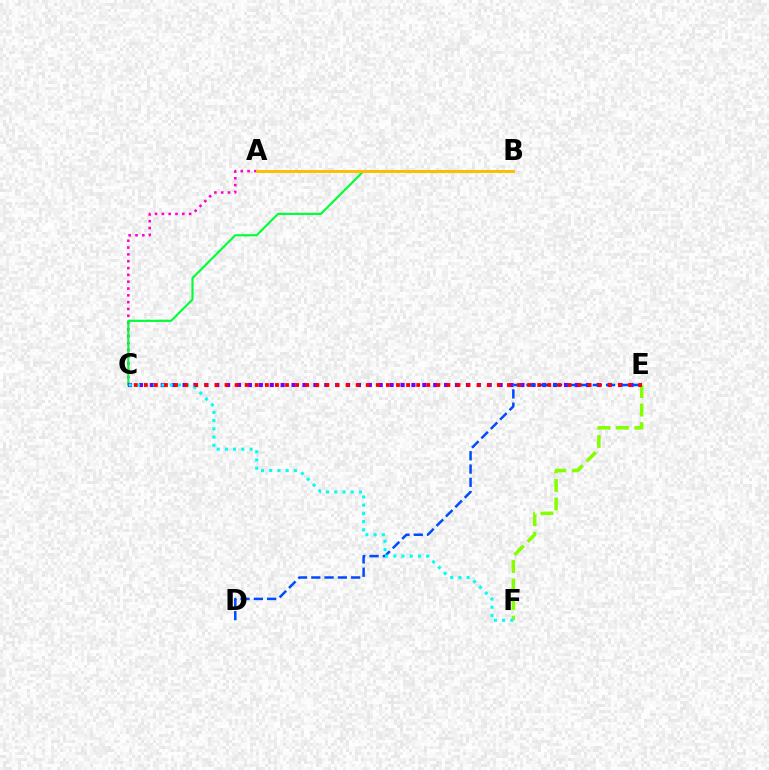{('E', 'F'): [{'color': '#84ff00', 'line_style': 'dashed', 'thickness': 2.52}], ('A', 'C'): [{'color': '#ff00cf', 'line_style': 'dotted', 'thickness': 1.85}], ('B', 'C'): [{'color': '#00ff39', 'line_style': 'solid', 'thickness': 1.55}], ('C', 'E'): [{'color': '#7200ff', 'line_style': 'dotted', 'thickness': 2.96}, {'color': '#ff0000', 'line_style': 'dotted', 'thickness': 2.74}], ('D', 'E'): [{'color': '#004bff', 'line_style': 'dashed', 'thickness': 1.8}], ('C', 'F'): [{'color': '#00fff6', 'line_style': 'dotted', 'thickness': 2.23}], ('A', 'B'): [{'color': '#ffbd00', 'line_style': 'solid', 'thickness': 2.1}]}